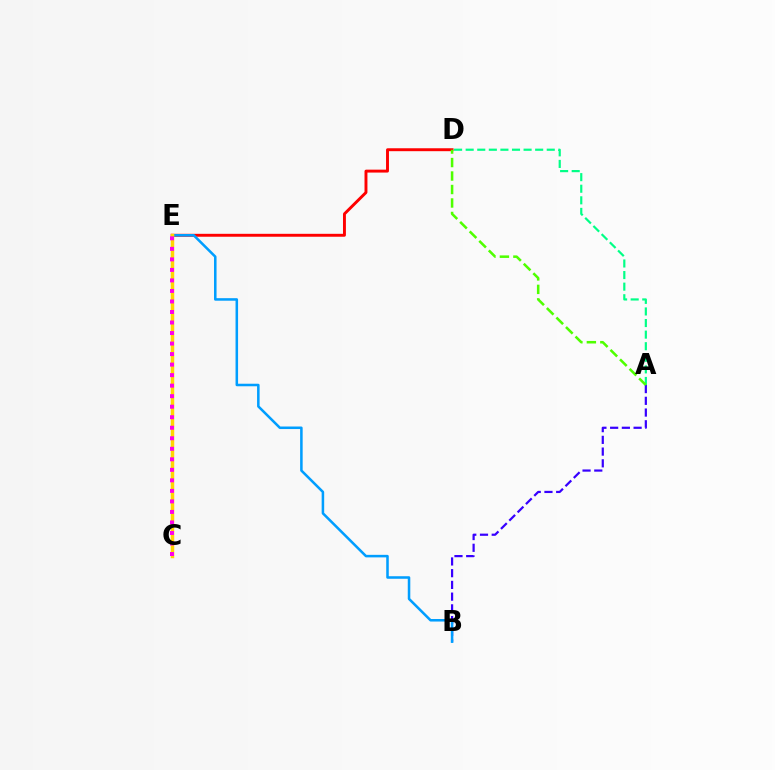{('A', 'B'): [{'color': '#3700ff', 'line_style': 'dashed', 'thickness': 1.59}], ('D', 'E'): [{'color': '#ff0000', 'line_style': 'solid', 'thickness': 2.1}], ('A', 'D'): [{'color': '#00ff86', 'line_style': 'dashed', 'thickness': 1.57}, {'color': '#4fff00', 'line_style': 'dashed', 'thickness': 1.83}], ('B', 'E'): [{'color': '#009eff', 'line_style': 'solid', 'thickness': 1.83}], ('C', 'E'): [{'color': '#ffd500', 'line_style': 'solid', 'thickness': 2.51}, {'color': '#ff00ed', 'line_style': 'dotted', 'thickness': 2.86}]}